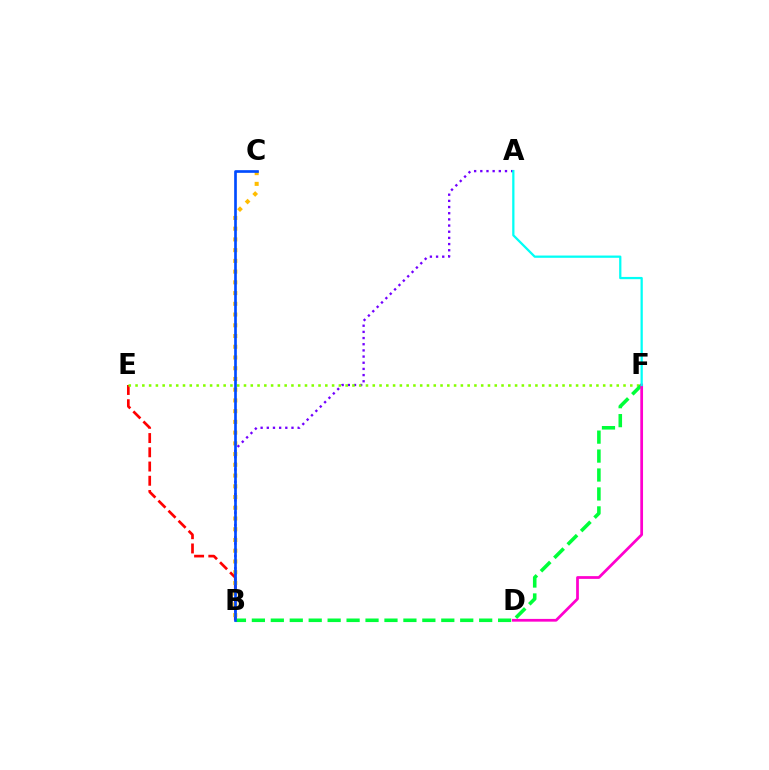{('A', 'B'): [{'color': '#7200ff', 'line_style': 'dotted', 'thickness': 1.68}], ('B', 'E'): [{'color': '#ff0000', 'line_style': 'dashed', 'thickness': 1.93}], ('B', 'C'): [{'color': '#ffbd00', 'line_style': 'dotted', 'thickness': 2.92}, {'color': '#004bff', 'line_style': 'solid', 'thickness': 1.92}], ('E', 'F'): [{'color': '#84ff00', 'line_style': 'dotted', 'thickness': 1.84}], ('B', 'F'): [{'color': '#00ff39', 'line_style': 'dashed', 'thickness': 2.57}], ('D', 'F'): [{'color': '#ff00cf', 'line_style': 'solid', 'thickness': 1.98}], ('A', 'F'): [{'color': '#00fff6', 'line_style': 'solid', 'thickness': 1.63}]}